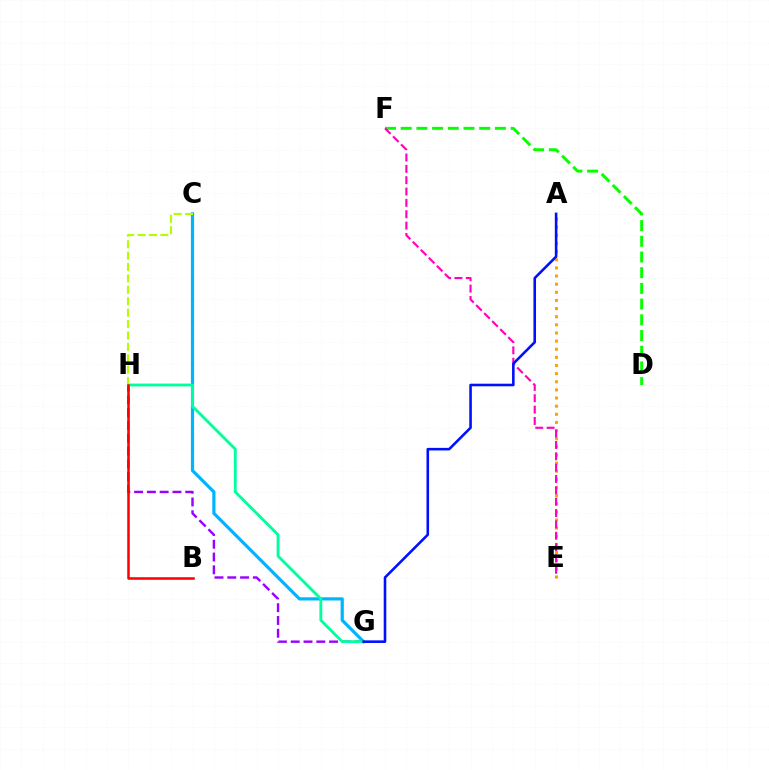{('D', 'F'): [{'color': '#08ff00', 'line_style': 'dashed', 'thickness': 2.13}], ('A', 'E'): [{'color': '#ffa500', 'line_style': 'dotted', 'thickness': 2.21}], ('C', 'G'): [{'color': '#00b5ff', 'line_style': 'solid', 'thickness': 2.3}], ('G', 'H'): [{'color': '#9b00ff', 'line_style': 'dashed', 'thickness': 1.74}, {'color': '#00ff9d', 'line_style': 'solid', 'thickness': 2.06}], ('E', 'F'): [{'color': '#ff00bd', 'line_style': 'dashed', 'thickness': 1.54}], ('C', 'H'): [{'color': '#b3ff00', 'line_style': 'dashed', 'thickness': 1.55}], ('A', 'G'): [{'color': '#0010ff', 'line_style': 'solid', 'thickness': 1.86}], ('B', 'H'): [{'color': '#ff0000', 'line_style': 'solid', 'thickness': 1.82}]}